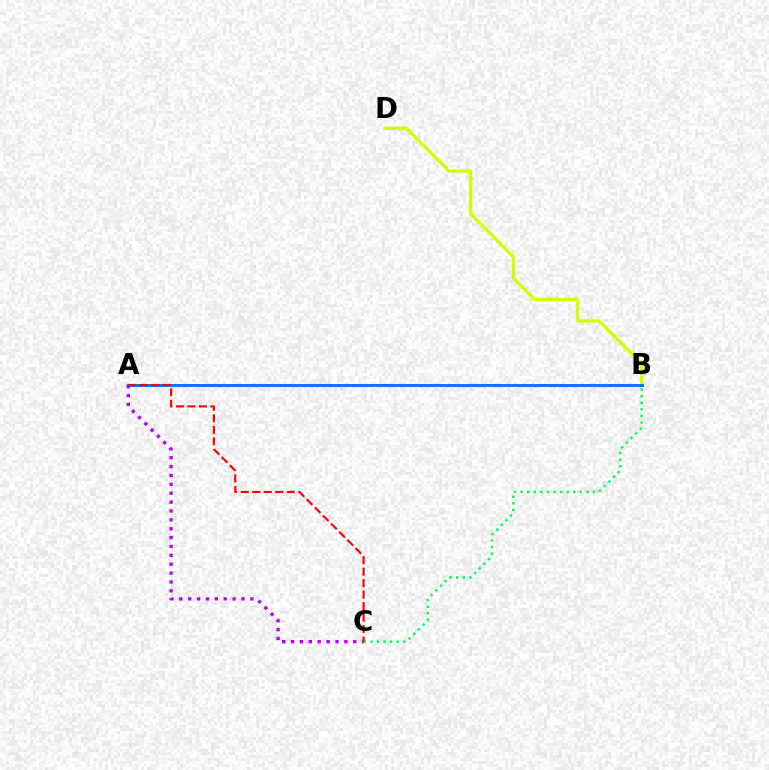{('B', 'D'): [{'color': '#d1ff00', 'line_style': 'solid', 'thickness': 2.34}], ('B', 'C'): [{'color': '#00ff5c', 'line_style': 'dotted', 'thickness': 1.79}], ('A', 'B'): [{'color': '#0074ff', 'line_style': 'solid', 'thickness': 2.11}], ('A', 'C'): [{'color': '#b900ff', 'line_style': 'dotted', 'thickness': 2.41}, {'color': '#ff0000', 'line_style': 'dashed', 'thickness': 1.56}]}